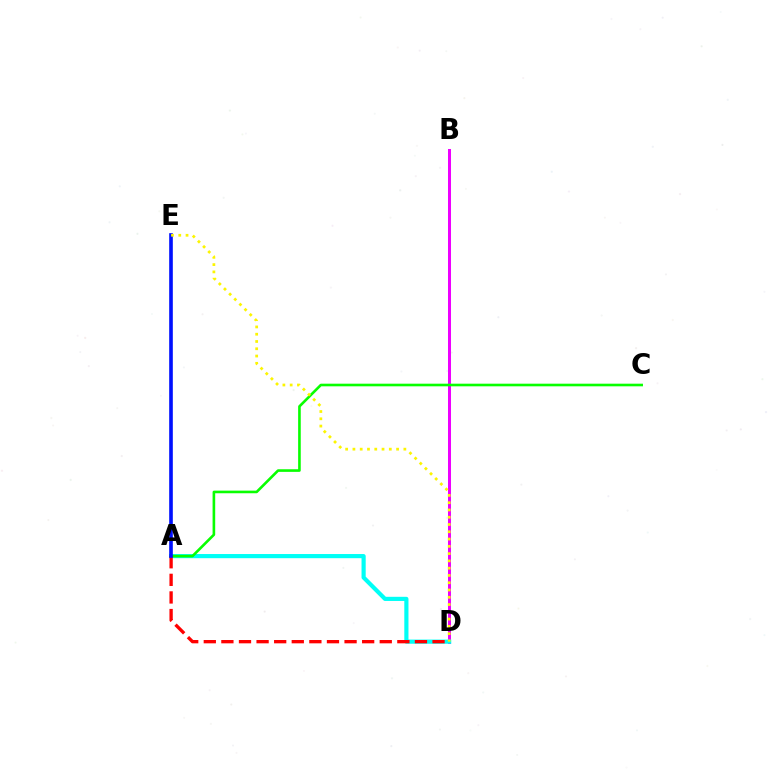{('B', 'D'): [{'color': '#ee00ff', 'line_style': 'solid', 'thickness': 2.17}], ('A', 'D'): [{'color': '#00fff6', 'line_style': 'solid', 'thickness': 3.0}, {'color': '#ff0000', 'line_style': 'dashed', 'thickness': 2.39}], ('A', 'C'): [{'color': '#08ff00', 'line_style': 'solid', 'thickness': 1.89}], ('A', 'E'): [{'color': '#0010ff', 'line_style': 'solid', 'thickness': 2.61}], ('D', 'E'): [{'color': '#fcf500', 'line_style': 'dotted', 'thickness': 1.98}]}